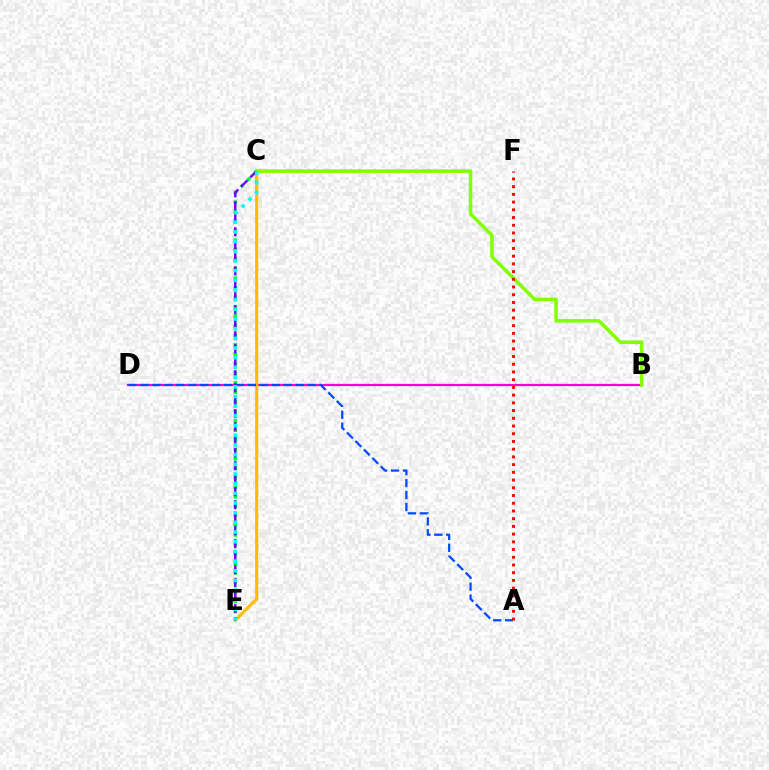{('C', 'E'): [{'color': '#00ff39', 'line_style': 'dotted', 'thickness': 2.58}, {'color': '#ffbd00', 'line_style': 'solid', 'thickness': 2.28}, {'color': '#7200ff', 'line_style': 'dashed', 'thickness': 1.77}, {'color': '#00fff6', 'line_style': 'dotted', 'thickness': 2.63}], ('B', 'D'): [{'color': '#ff00cf', 'line_style': 'solid', 'thickness': 1.61}], ('A', 'D'): [{'color': '#004bff', 'line_style': 'dashed', 'thickness': 1.62}], ('B', 'C'): [{'color': '#84ff00', 'line_style': 'solid', 'thickness': 2.56}], ('A', 'F'): [{'color': '#ff0000', 'line_style': 'dotted', 'thickness': 2.1}]}